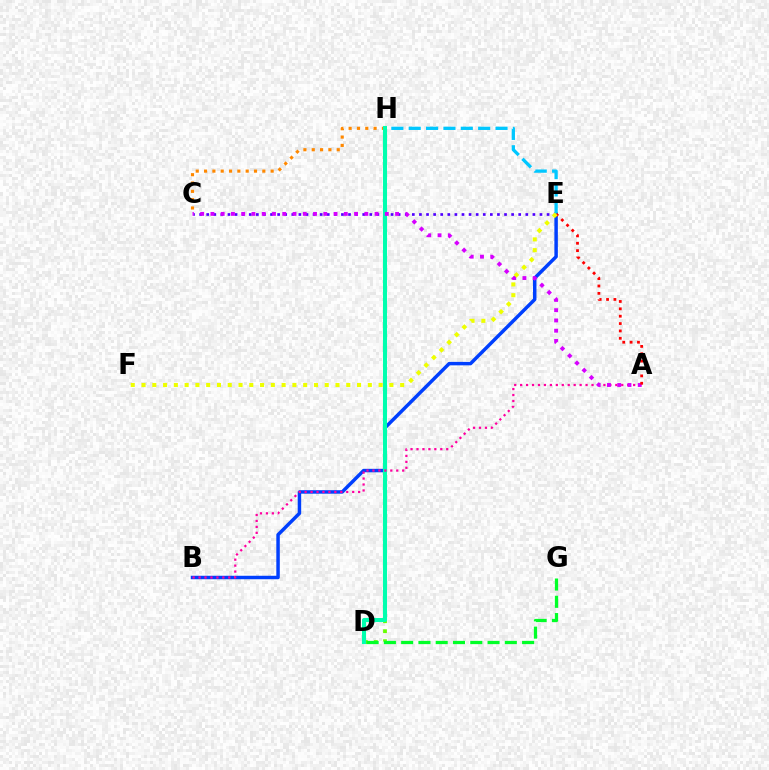{('D', 'H'): [{'color': '#66ff00', 'line_style': 'dotted', 'thickness': 2.71}, {'color': '#00ffaf', 'line_style': 'solid', 'thickness': 2.93}], ('C', 'H'): [{'color': '#ff8800', 'line_style': 'dotted', 'thickness': 2.26}], ('C', 'E'): [{'color': '#4f00ff', 'line_style': 'dotted', 'thickness': 1.93}], ('B', 'E'): [{'color': '#003fff', 'line_style': 'solid', 'thickness': 2.5}], ('E', 'H'): [{'color': '#00c7ff', 'line_style': 'dashed', 'thickness': 2.36}], ('A', 'B'): [{'color': '#ff00a0', 'line_style': 'dotted', 'thickness': 1.62}], ('A', 'C'): [{'color': '#d600ff', 'line_style': 'dotted', 'thickness': 2.79}], ('A', 'E'): [{'color': '#ff0000', 'line_style': 'dotted', 'thickness': 2.0}], ('D', 'G'): [{'color': '#00ff27', 'line_style': 'dashed', 'thickness': 2.35}], ('E', 'F'): [{'color': '#eeff00', 'line_style': 'dotted', 'thickness': 2.93}]}